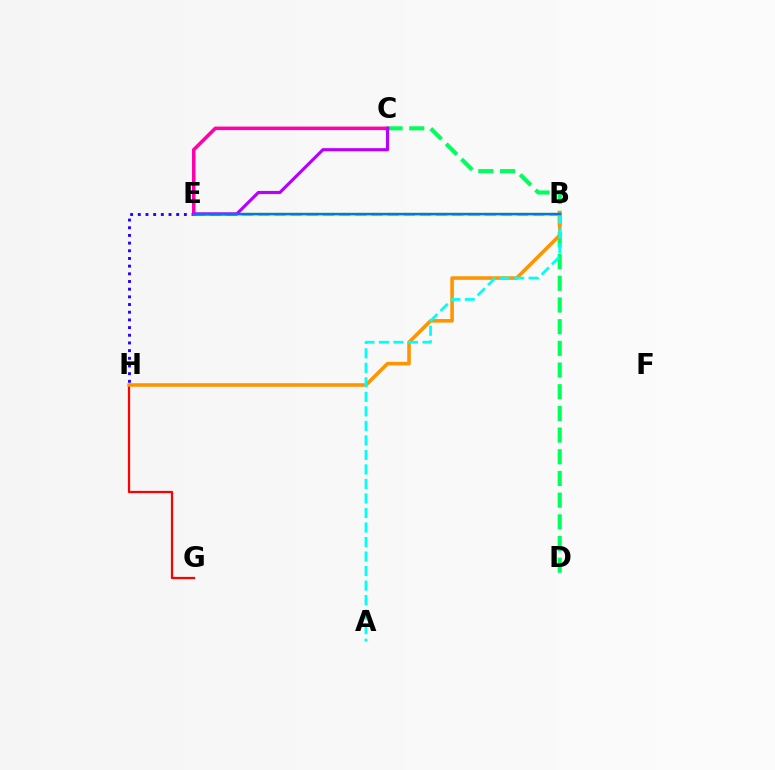{('E', 'H'): [{'color': '#2500ff', 'line_style': 'dotted', 'thickness': 2.09}], ('G', 'H'): [{'color': '#ff0000', 'line_style': 'solid', 'thickness': 1.62}], ('B', 'E'): [{'color': '#d1ff00', 'line_style': 'solid', 'thickness': 2.43}, {'color': '#3dff00', 'line_style': 'dashed', 'thickness': 2.2}, {'color': '#0074ff', 'line_style': 'solid', 'thickness': 1.67}], ('C', 'D'): [{'color': '#00ff5c', 'line_style': 'dashed', 'thickness': 2.95}], ('B', 'H'): [{'color': '#ff9400', 'line_style': 'solid', 'thickness': 2.58}], ('C', 'E'): [{'color': '#ff00ac', 'line_style': 'solid', 'thickness': 2.54}, {'color': '#b900ff', 'line_style': 'solid', 'thickness': 2.27}], ('A', 'B'): [{'color': '#00fff6', 'line_style': 'dashed', 'thickness': 1.97}]}